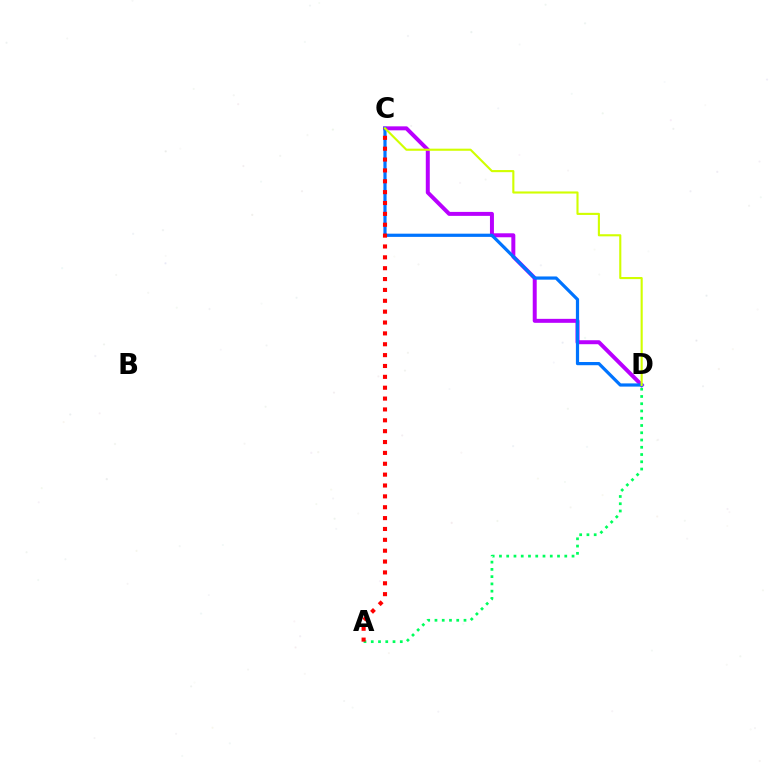{('C', 'D'): [{'color': '#b900ff', 'line_style': 'solid', 'thickness': 2.86}, {'color': '#0074ff', 'line_style': 'solid', 'thickness': 2.31}, {'color': '#d1ff00', 'line_style': 'solid', 'thickness': 1.53}], ('A', 'D'): [{'color': '#00ff5c', 'line_style': 'dotted', 'thickness': 1.97}], ('A', 'C'): [{'color': '#ff0000', 'line_style': 'dotted', 'thickness': 2.95}]}